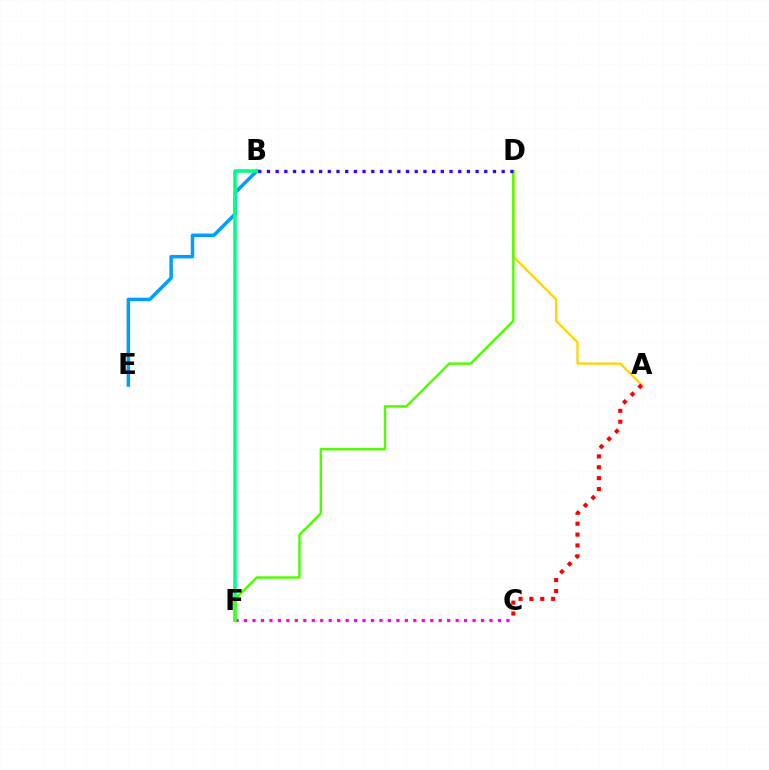{('C', 'F'): [{'color': '#ff00ed', 'line_style': 'dotted', 'thickness': 2.3}], ('A', 'D'): [{'color': '#ffd500', 'line_style': 'solid', 'thickness': 1.64}], ('B', 'E'): [{'color': '#009eff', 'line_style': 'solid', 'thickness': 2.5}], ('B', 'F'): [{'color': '#00ff86', 'line_style': 'solid', 'thickness': 2.56}], ('D', 'F'): [{'color': '#4fff00', 'line_style': 'solid', 'thickness': 1.76}], ('B', 'D'): [{'color': '#3700ff', 'line_style': 'dotted', 'thickness': 2.36}], ('A', 'C'): [{'color': '#ff0000', 'line_style': 'dotted', 'thickness': 2.96}]}